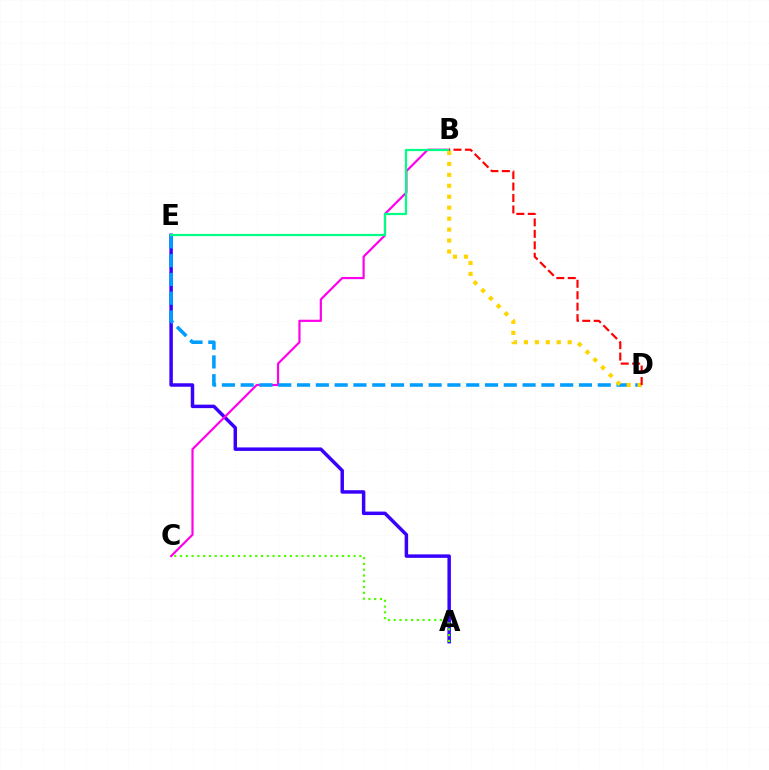{('A', 'E'): [{'color': '#3700ff', 'line_style': 'solid', 'thickness': 2.5}], ('B', 'C'): [{'color': '#ff00ed', 'line_style': 'solid', 'thickness': 1.58}], ('D', 'E'): [{'color': '#009eff', 'line_style': 'dashed', 'thickness': 2.55}], ('B', 'E'): [{'color': '#00ff86', 'line_style': 'solid', 'thickness': 1.6}], ('A', 'C'): [{'color': '#4fff00', 'line_style': 'dotted', 'thickness': 1.57}], ('B', 'D'): [{'color': '#ffd500', 'line_style': 'dotted', 'thickness': 2.98}, {'color': '#ff0000', 'line_style': 'dashed', 'thickness': 1.56}]}